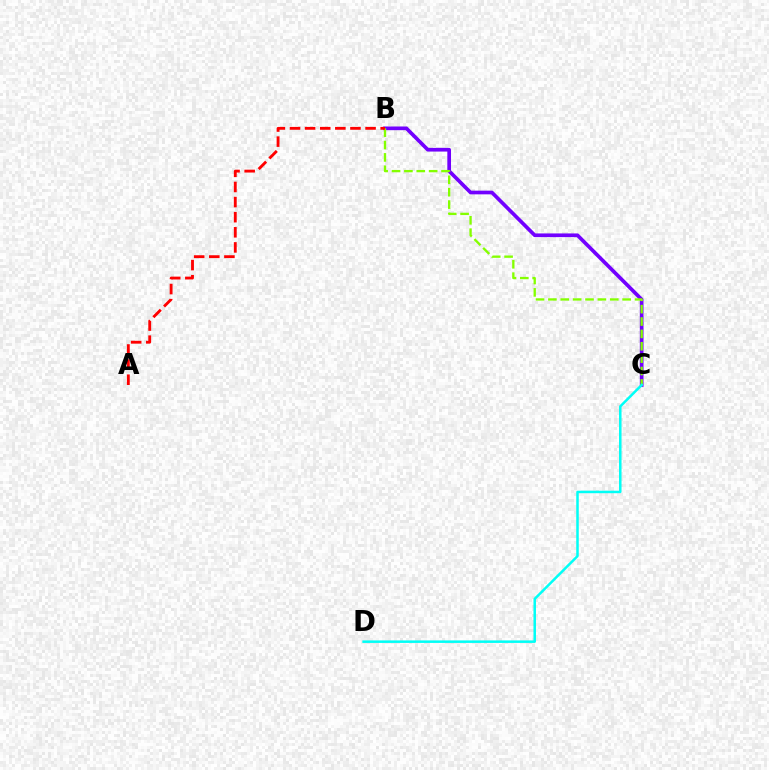{('B', 'C'): [{'color': '#7200ff', 'line_style': 'solid', 'thickness': 2.65}, {'color': '#84ff00', 'line_style': 'dashed', 'thickness': 1.68}], ('C', 'D'): [{'color': '#00fff6', 'line_style': 'solid', 'thickness': 1.81}], ('A', 'B'): [{'color': '#ff0000', 'line_style': 'dashed', 'thickness': 2.05}]}